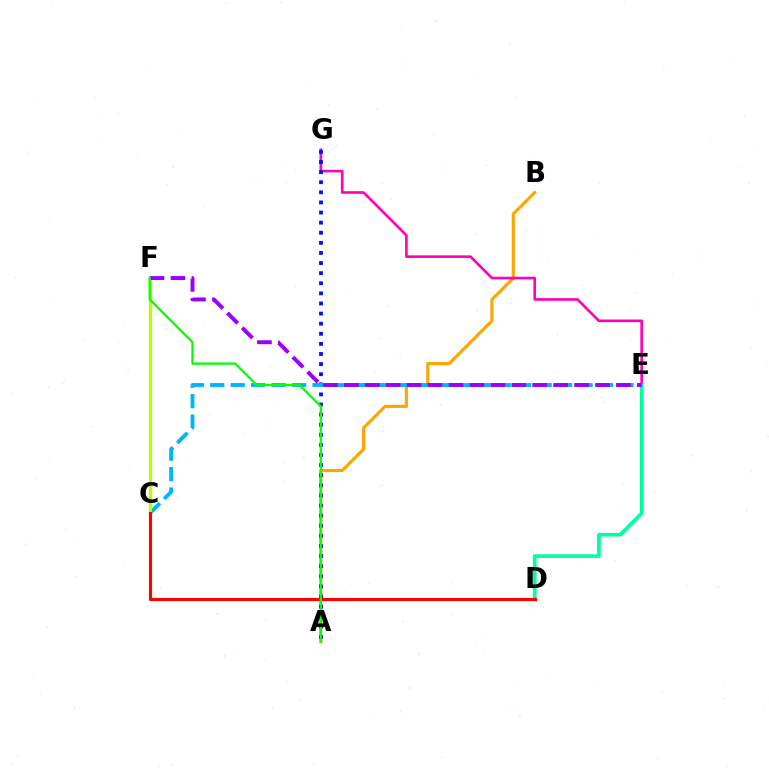{('A', 'B'): [{'color': '#ffa500', 'line_style': 'solid', 'thickness': 2.24}], ('E', 'G'): [{'color': '#ff00bd', 'line_style': 'solid', 'thickness': 1.91}], ('D', 'E'): [{'color': '#00ff9d', 'line_style': 'solid', 'thickness': 2.66}], ('A', 'G'): [{'color': '#0010ff', 'line_style': 'dotted', 'thickness': 2.75}], ('C', 'E'): [{'color': '#00b5ff', 'line_style': 'dashed', 'thickness': 2.78}], ('C', 'F'): [{'color': '#b3ff00', 'line_style': 'solid', 'thickness': 2.33}], ('C', 'D'): [{'color': '#ff0000', 'line_style': 'solid', 'thickness': 2.25}], ('E', 'F'): [{'color': '#9b00ff', 'line_style': 'dashed', 'thickness': 2.84}], ('A', 'F'): [{'color': '#08ff00', 'line_style': 'solid', 'thickness': 1.67}]}